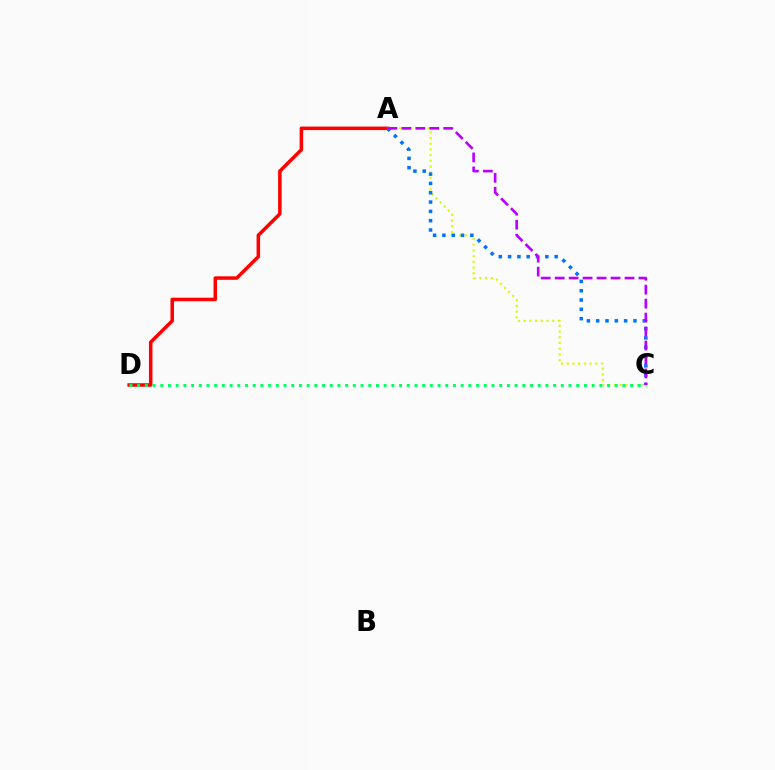{('A', 'D'): [{'color': '#ff0000', 'line_style': 'solid', 'thickness': 2.53}], ('A', 'C'): [{'color': '#d1ff00', 'line_style': 'dotted', 'thickness': 1.56}, {'color': '#0074ff', 'line_style': 'dotted', 'thickness': 2.53}, {'color': '#b900ff', 'line_style': 'dashed', 'thickness': 1.9}], ('C', 'D'): [{'color': '#00ff5c', 'line_style': 'dotted', 'thickness': 2.09}]}